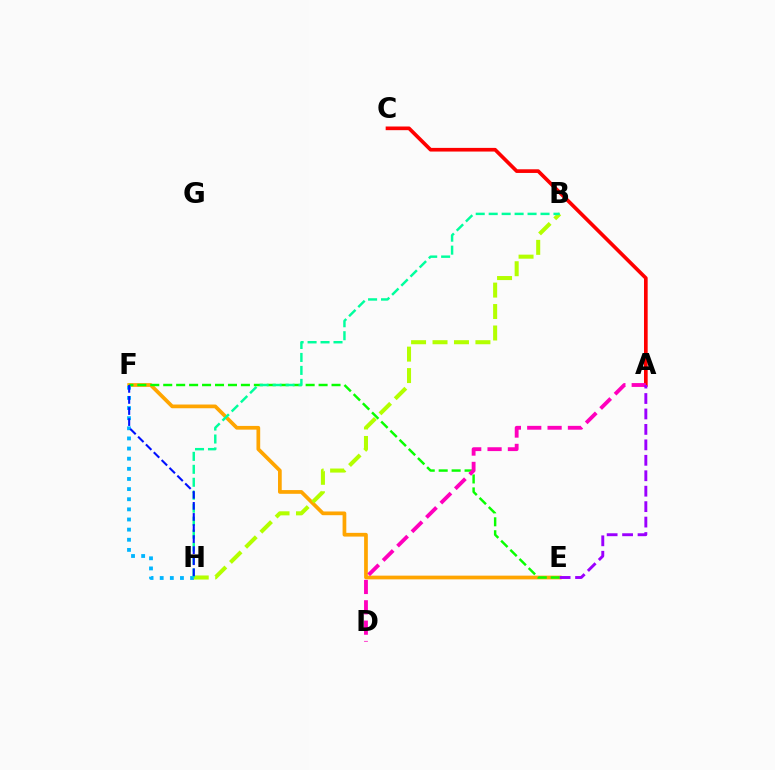{('A', 'C'): [{'color': '#ff0000', 'line_style': 'solid', 'thickness': 2.64}], ('E', 'F'): [{'color': '#ffa500', 'line_style': 'solid', 'thickness': 2.68}, {'color': '#08ff00', 'line_style': 'dashed', 'thickness': 1.76}], ('F', 'H'): [{'color': '#00b5ff', 'line_style': 'dotted', 'thickness': 2.75}, {'color': '#0010ff', 'line_style': 'dashed', 'thickness': 1.5}], ('A', 'D'): [{'color': '#ff00bd', 'line_style': 'dashed', 'thickness': 2.77}], ('B', 'H'): [{'color': '#b3ff00', 'line_style': 'dashed', 'thickness': 2.91}, {'color': '#00ff9d', 'line_style': 'dashed', 'thickness': 1.76}], ('A', 'E'): [{'color': '#9b00ff', 'line_style': 'dashed', 'thickness': 2.1}]}